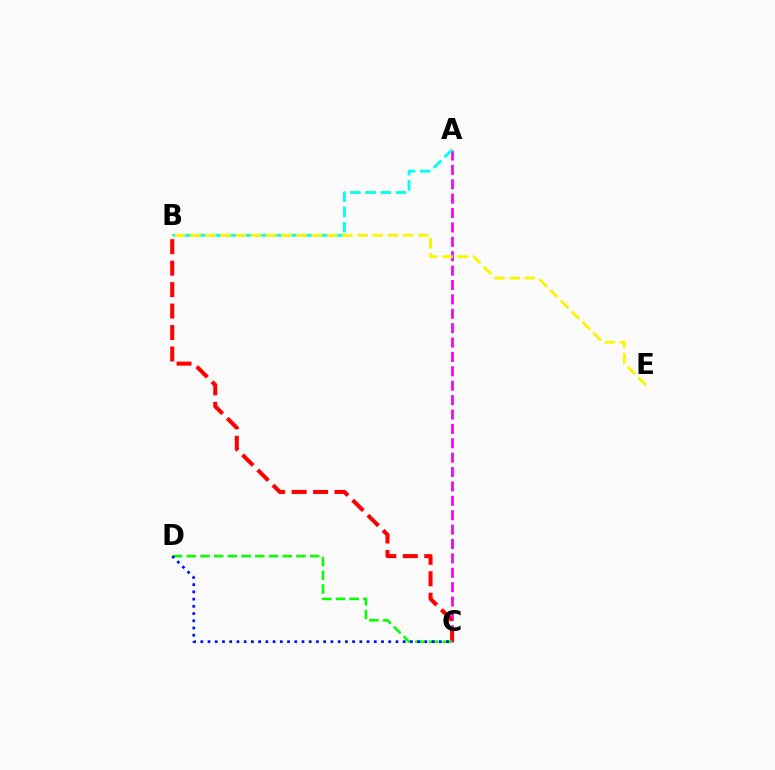{('A', 'C'): [{'color': '#ee00ff', 'line_style': 'dashed', 'thickness': 1.95}], ('B', 'C'): [{'color': '#ff0000', 'line_style': 'dashed', 'thickness': 2.92}], ('C', 'D'): [{'color': '#08ff00', 'line_style': 'dashed', 'thickness': 1.86}, {'color': '#0010ff', 'line_style': 'dotted', 'thickness': 1.96}], ('A', 'B'): [{'color': '#00fff6', 'line_style': 'dashed', 'thickness': 2.06}], ('B', 'E'): [{'color': '#fcf500', 'line_style': 'dashed', 'thickness': 2.07}]}